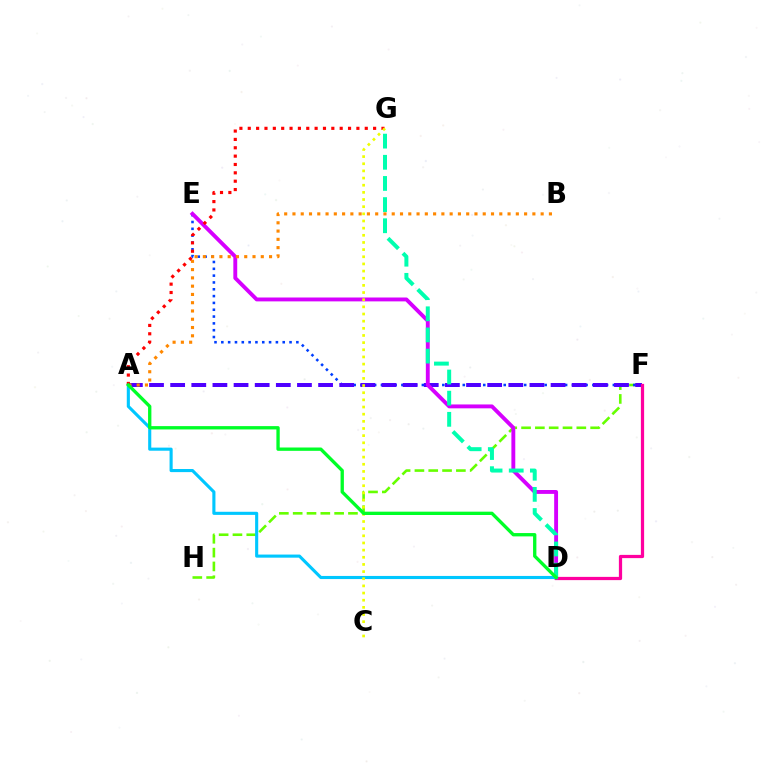{('F', 'H'): [{'color': '#66ff00', 'line_style': 'dashed', 'thickness': 1.88}], ('E', 'F'): [{'color': '#003fff', 'line_style': 'dotted', 'thickness': 1.85}], ('A', 'F'): [{'color': '#4f00ff', 'line_style': 'dashed', 'thickness': 2.87}], ('D', 'F'): [{'color': '#ff00a0', 'line_style': 'solid', 'thickness': 2.33}], ('D', 'E'): [{'color': '#d600ff', 'line_style': 'solid', 'thickness': 2.79}], ('A', 'B'): [{'color': '#ff8800', 'line_style': 'dotted', 'thickness': 2.25}], ('A', 'D'): [{'color': '#00c7ff', 'line_style': 'solid', 'thickness': 2.24}, {'color': '#00ff27', 'line_style': 'solid', 'thickness': 2.39}], ('A', 'G'): [{'color': '#ff0000', 'line_style': 'dotted', 'thickness': 2.27}], ('D', 'G'): [{'color': '#00ffaf', 'line_style': 'dashed', 'thickness': 2.87}], ('C', 'G'): [{'color': '#eeff00', 'line_style': 'dotted', 'thickness': 1.94}]}